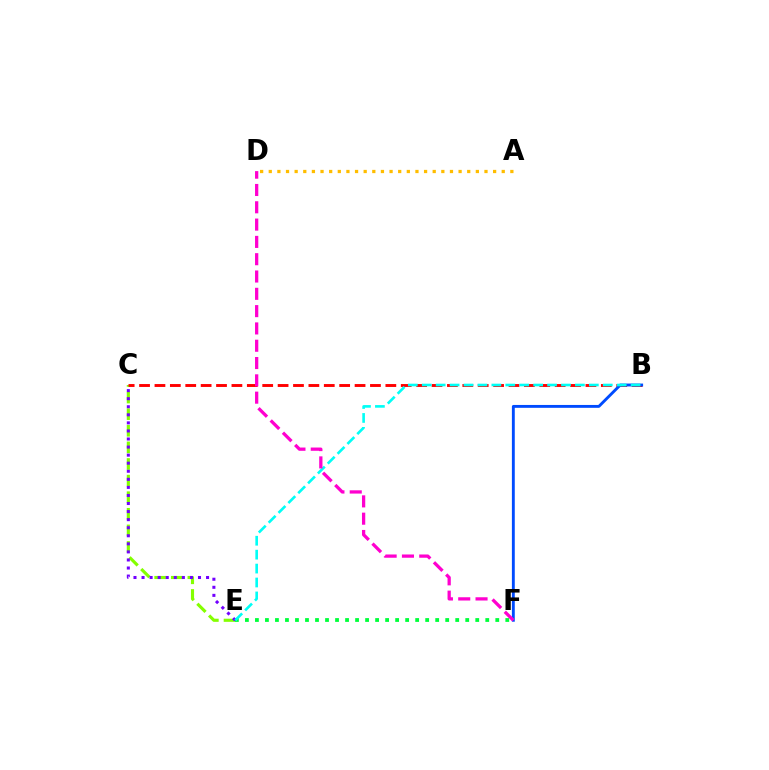{('C', 'E'): [{'color': '#84ff00', 'line_style': 'dashed', 'thickness': 2.26}, {'color': '#7200ff', 'line_style': 'dotted', 'thickness': 2.19}], ('E', 'F'): [{'color': '#00ff39', 'line_style': 'dotted', 'thickness': 2.72}], ('B', 'C'): [{'color': '#ff0000', 'line_style': 'dashed', 'thickness': 2.09}], ('B', 'F'): [{'color': '#004bff', 'line_style': 'solid', 'thickness': 2.07}], ('A', 'D'): [{'color': '#ffbd00', 'line_style': 'dotted', 'thickness': 2.34}], ('B', 'E'): [{'color': '#00fff6', 'line_style': 'dashed', 'thickness': 1.89}], ('D', 'F'): [{'color': '#ff00cf', 'line_style': 'dashed', 'thickness': 2.35}]}